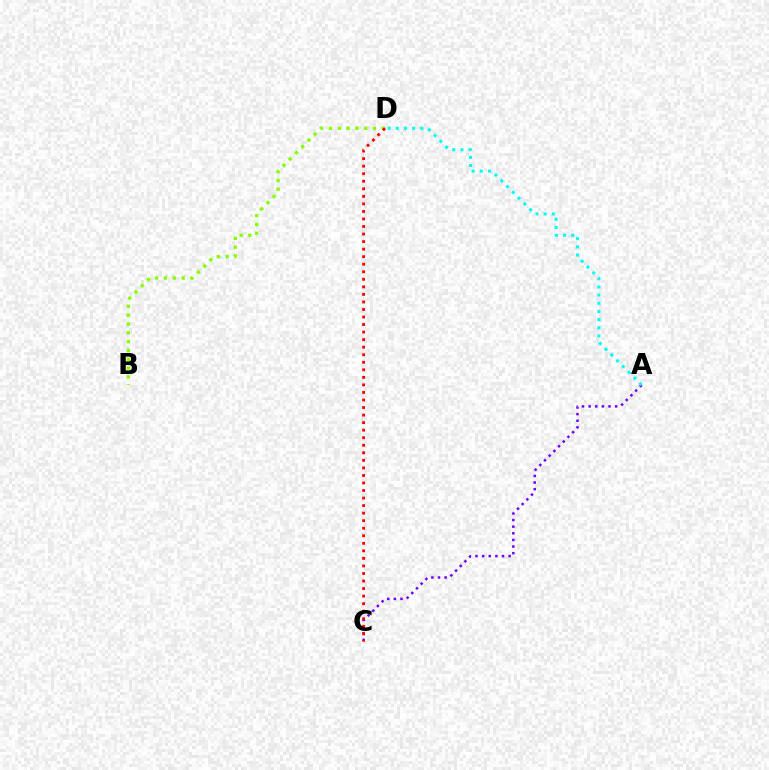{('A', 'C'): [{'color': '#7200ff', 'line_style': 'dotted', 'thickness': 1.8}], ('B', 'D'): [{'color': '#84ff00', 'line_style': 'dotted', 'thickness': 2.4}], ('C', 'D'): [{'color': '#ff0000', 'line_style': 'dotted', 'thickness': 2.05}], ('A', 'D'): [{'color': '#00fff6', 'line_style': 'dotted', 'thickness': 2.22}]}